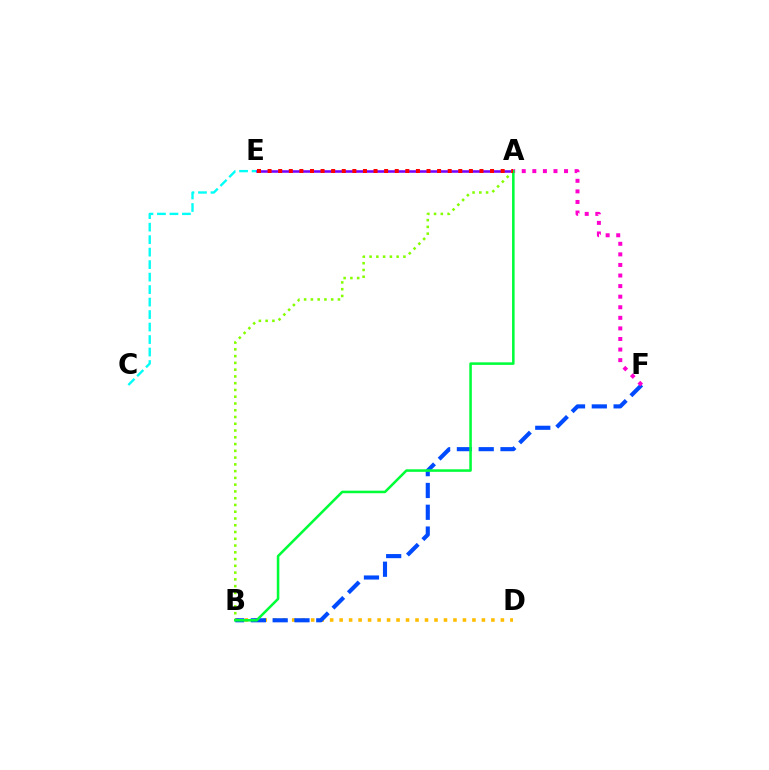{('B', 'D'): [{'color': '#ffbd00', 'line_style': 'dotted', 'thickness': 2.58}], ('B', 'F'): [{'color': '#004bff', 'line_style': 'dashed', 'thickness': 2.96}], ('C', 'E'): [{'color': '#00fff6', 'line_style': 'dashed', 'thickness': 1.7}], ('A', 'E'): [{'color': '#7200ff', 'line_style': 'solid', 'thickness': 1.83}, {'color': '#ff0000', 'line_style': 'dotted', 'thickness': 2.88}], ('A', 'B'): [{'color': '#84ff00', 'line_style': 'dotted', 'thickness': 1.84}, {'color': '#00ff39', 'line_style': 'solid', 'thickness': 1.84}], ('A', 'F'): [{'color': '#ff00cf', 'line_style': 'dotted', 'thickness': 2.87}]}